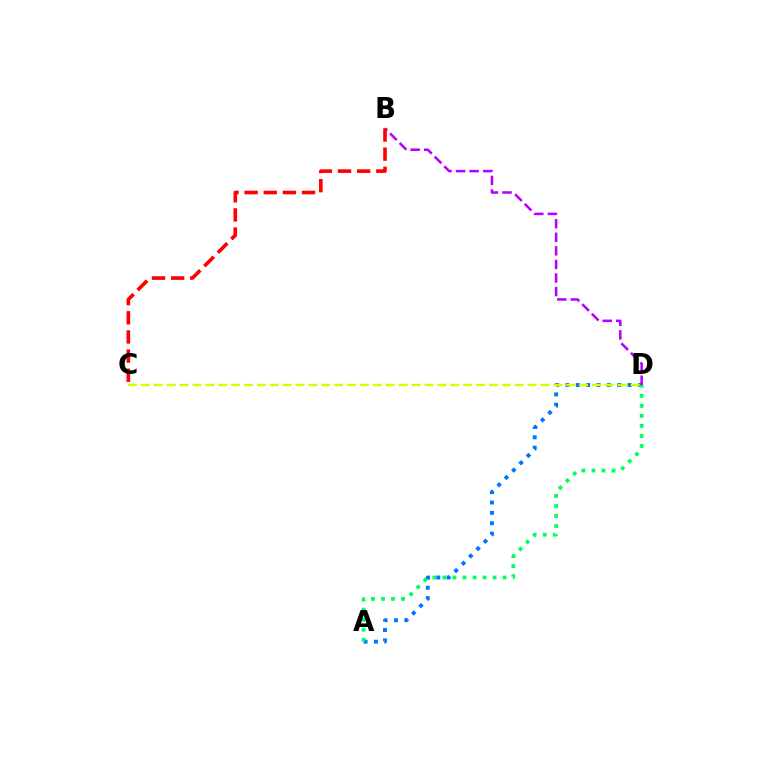{('A', 'D'): [{'color': '#0074ff', 'line_style': 'dotted', 'thickness': 2.82}, {'color': '#00ff5c', 'line_style': 'dotted', 'thickness': 2.73}], ('B', 'D'): [{'color': '#b900ff', 'line_style': 'dashed', 'thickness': 1.84}], ('B', 'C'): [{'color': '#ff0000', 'line_style': 'dashed', 'thickness': 2.6}], ('C', 'D'): [{'color': '#d1ff00', 'line_style': 'dashed', 'thickness': 1.75}]}